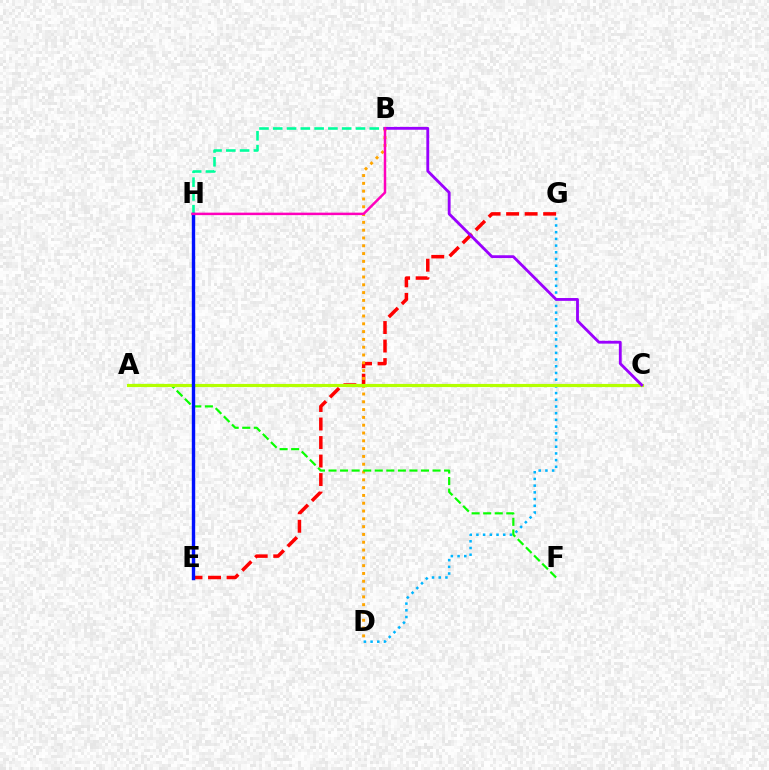{('E', 'G'): [{'color': '#ff0000', 'line_style': 'dashed', 'thickness': 2.52}], ('B', 'D'): [{'color': '#ffa500', 'line_style': 'dotted', 'thickness': 2.12}], ('D', 'G'): [{'color': '#00b5ff', 'line_style': 'dotted', 'thickness': 1.82}], ('A', 'F'): [{'color': '#08ff00', 'line_style': 'dashed', 'thickness': 1.57}], ('B', 'H'): [{'color': '#00ff9d', 'line_style': 'dashed', 'thickness': 1.87}, {'color': '#ff00bd', 'line_style': 'solid', 'thickness': 1.79}], ('A', 'C'): [{'color': '#b3ff00', 'line_style': 'solid', 'thickness': 2.27}], ('B', 'C'): [{'color': '#9b00ff', 'line_style': 'solid', 'thickness': 2.04}], ('E', 'H'): [{'color': '#0010ff', 'line_style': 'solid', 'thickness': 2.43}]}